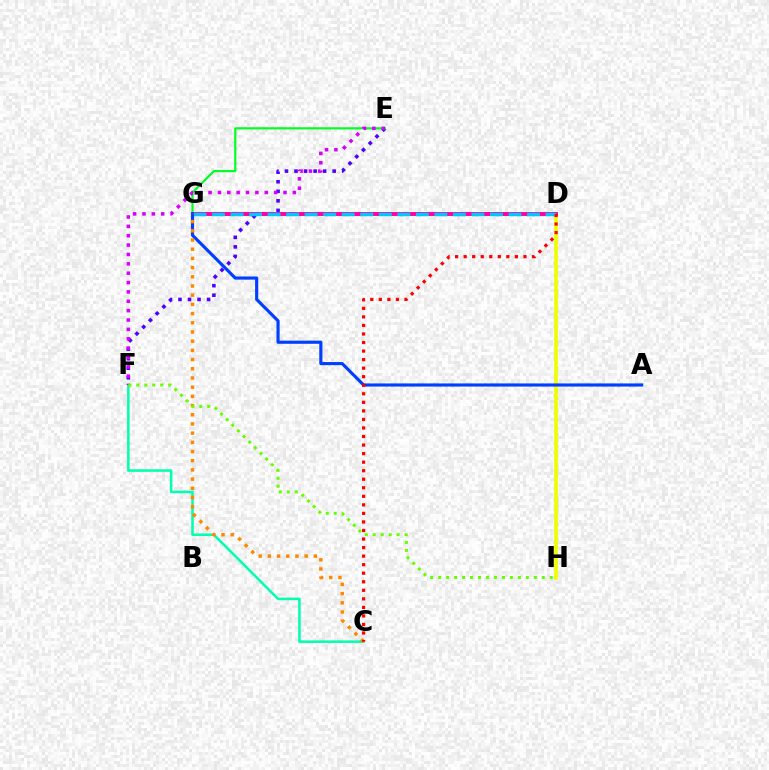{('E', 'F'): [{'color': '#4f00ff', 'line_style': 'dotted', 'thickness': 2.59}, {'color': '#d600ff', 'line_style': 'dotted', 'thickness': 2.54}], ('D', 'H'): [{'color': '#eeff00', 'line_style': 'solid', 'thickness': 2.66}], ('E', 'G'): [{'color': '#00ff27', 'line_style': 'solid', 'thickness': 1.59}], ('C', 'F'): [{'color': '#00ffaf', 'line_style': 'solid', 'thickness': 1.82}], ('D', 'G'): [{'color': '#ff00a0', 'line_style': 'solid', 'thickness': 2.83}, {'color': '#00c7ff', 'line_style': 'dashed', 'thickness': 2.52}], ('A', 'G'): [{'color': '#003fff', 'line_style': 'solid', 'thickness': 2.26}], ('C', 'G'): [{'color': '#ff8800', 'line_style': 'dotted', 'thickness': 2.5}], ('C', 'D'): [{'color': '#ff0000', 'line_style': 'dotted', 'thickness': 2.32}], ('F', 'H'): [{'color': '#66ff00', 'line_style': 'dotted', 'thickness': 2.17}]}